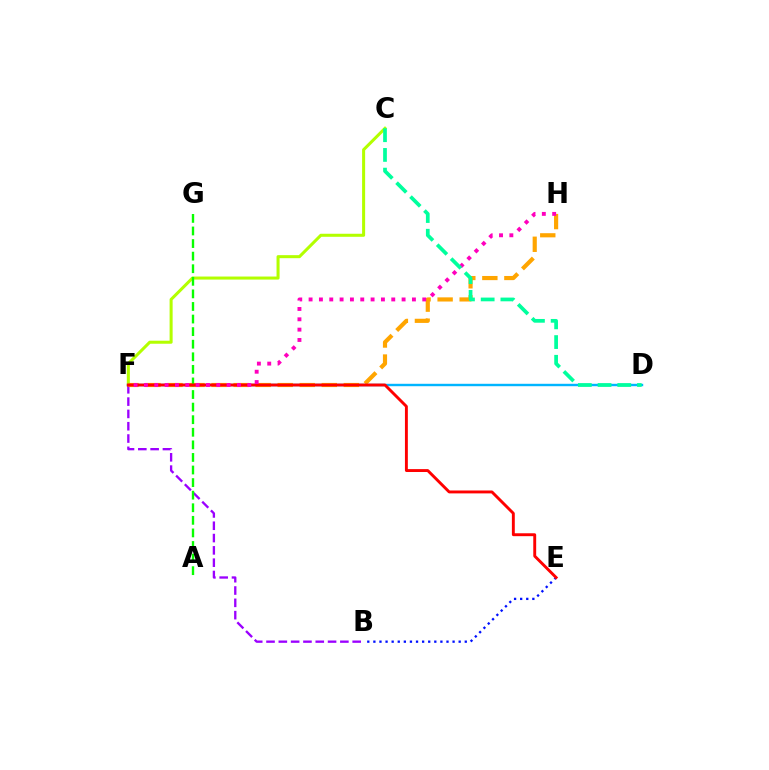{('D', 'F'): [{'color': '#00b5ff', 'line_style': 'solid', 'thickness': 1.74}], ('C', 'F'): [{'color': '#b3ff00', 'line_style': 'solid', 'thickness': 2.19}], ('B', 'F'): [{'color': '#9b00ff', 'line_style': 'dashed', 'thickness': 1.67}], ('F', 'H'): [{'color': '#ffa500', 'line_style': 'dashed', 'thickness': 2.99}, {'color': '#ff00bd', 'line_style': 'dotted', 'thickness': 2.81}], ('A', 'G'): [{'color': '#08ff00', 'line_style': 'dashed', 'thickness': 1.71}], ('B', 'E'): [{'color': '#0010ff', 'line_style': 'dotted', 'thickness': 1.66}], ('E', 'F'): [{'color': '#ff0000', 'line_style': 'solid', 'thickness': 2.09}], ('C', 'D'): [{'color': '#00ff9d', 'line_style': 'dashed', 'thickness': 2.68}]}